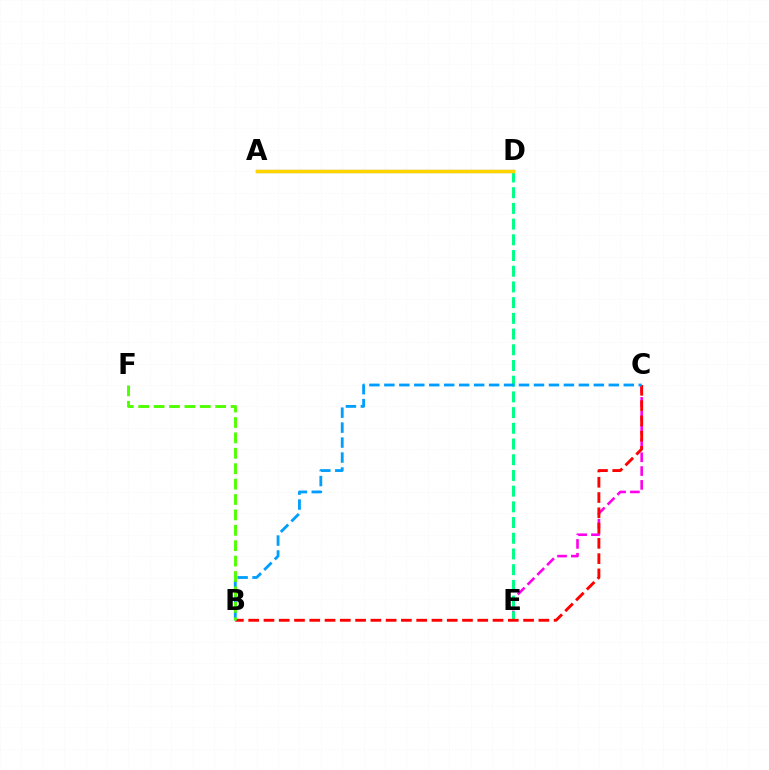{('A', 'D'): [{'color': '#3700ff', 'line_style': 'solid', 'thickness': 2.24}, {'color': '#ffd500', 'line_style': 'solid', 'thickness': 2.5}], ('C', 'E'): [{'color': '#ff00ed', 'line_style': 'dashed', 'thickness': 1.88}], ('D', 'E'): [{'color': '#00ff86', 'line_style': 'dashed', 'thickness': 2.13}], ('B', 'C'): [{'color': '#ff0000', 'line_style': 'dashed', 'thickness': 2.07}, {'color': '#009eff', 'line_style': 'dashed', 'thickness': 2.03}], ('B', 'F'): [{'color': '#4fff00', 'line_style': 'dashed', 'thickness': 2.09}]}